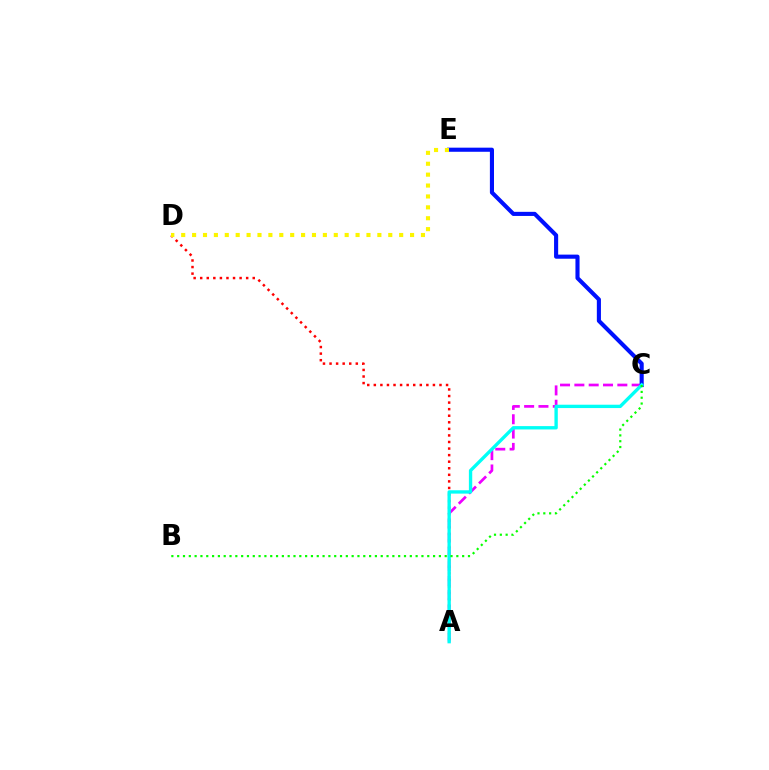{('A', 'D'): [{'color': '#ff0000', 'line_style': 'dotted', 'thickness': 1.78}], ('A', 'C'): [{'color': '#ee00ff', 'line_style': 'dashed', 'thickness': 1.95}, {'color': '#00fff6', 'line_style': 'solid', 'thickness': 2.41}], ('C', 'E'): [{'color': '#0010ff', 'line_style': 'solid', 'thickness': 2.96}], ('D', 'E'): [{'color': '#fcf500', 'line_style': 'dotted', 'thickness': 2.96}], ('B', 'C'): [{'color': '#08ff00', 'line_style': 'dotted', 'thickness': 1.58}]}